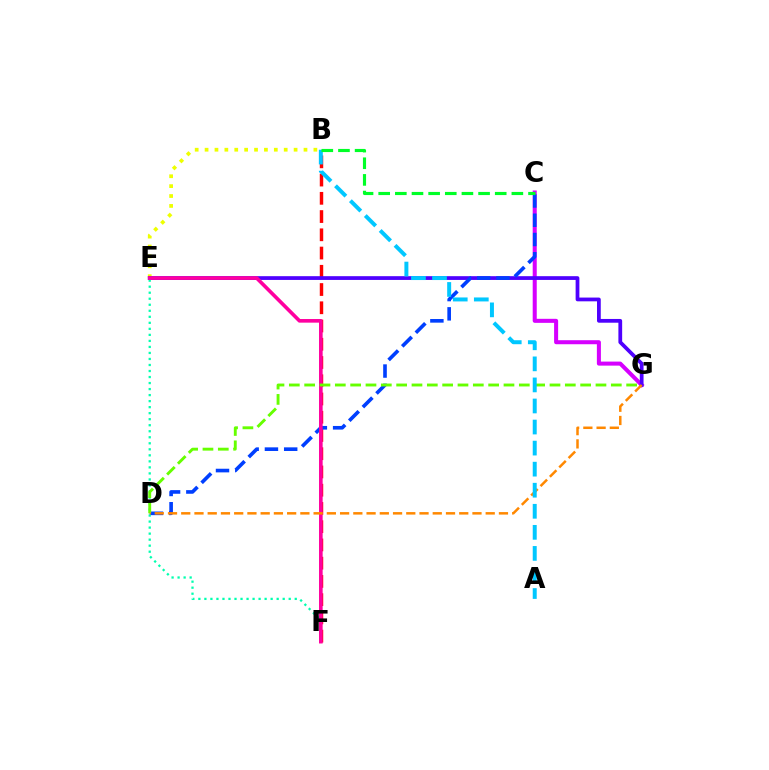{('B', 'F'): [{'color': '#ff0000', 'line_style': 'dashed', 'thickness': 2.48}], ('C', 'G'): [{'color': '#d600ff', 'line_style': 'solid', 'thickness': 2.91}], ('B', 'E'): [{'color': '#eeff00', 'line_style': 'dotted', 'thickness': 2.69}], ('E', 'G'): [{'color': '#4f00ff', 'line_style': 'solid', 'thickness': 2.7}], ('C', 'D'): [{'color': '#003fff', 'line_style': 'dashed', 'thickness': 2.62}], ('E', 'F'): [{'color': '#00ffaf', 'line_style': 'dotted', 'thickness': 1.64}, {'color': '#ff00a0', 'line_style': 'solid', 'thickness': 2.61}], ('D', 'G'): [{'color': '#66ff00', 'line_style': 'dashed', 'thickness': 2.08}, {'color': '#ff8800', 'line_style': 'dashed', 'thickness': 1.8}], ('A', 'B'): [{'color': '#00c7ff', 'line_style': 'dashed', 'thickness': 2.86}], ('B', 'C'): [{'color': '#00ff27', 'line_style': 'dashed', 'thickness': 2.26}]}